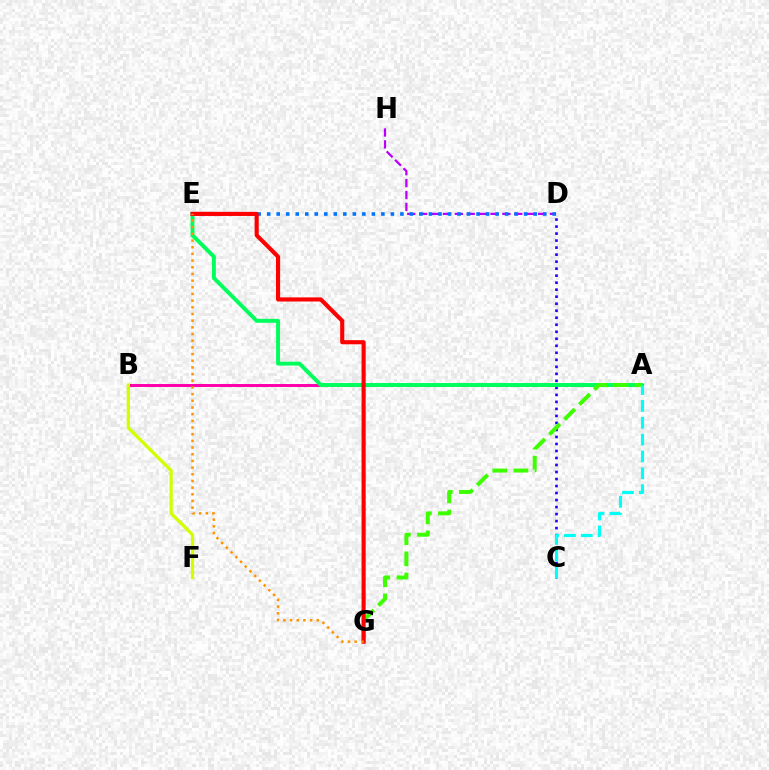{('C', 'D'): [{'color': '#2500ff', 'line_style': 'dotted', 'thickness': 1.91}], ('A', 'B'): [{'color': '#ff00ac', 'line_style': 'solid', 'thickness': 2.13}], ('A', 'E'): [{'color': '#00ff5c', 'line_style': 'solid', 'thickness': 2.84}], ('A', 'G'): [{'color': '#3dff00', 'line_style': 'dashed', 'thickness': 2.87}], ('D', 'H'): [{'color': '#b900ff', 'line_style': 'dashed', 'thickness': 1.62}], ('D', 'E'): [{'color': '#0074ff', 'line_style': 'dotted', 'thickness': 2.59}], ('B', 'F'): [{'color': '#d1ff00', 'line_style': 'solid', 'thickness': 2.35}], ('E', 'G'): [{'color': '#ff0000', 'line_style': 'solid', 'thickness': 2.97}, {'color': '#ff9400', 'line_style': 'dotted', 'thickness': 1.81}], ('A', 'C'): [{'color': '#00fff6', 'line_style': 'dashed', 'thickness': 2.29}]}